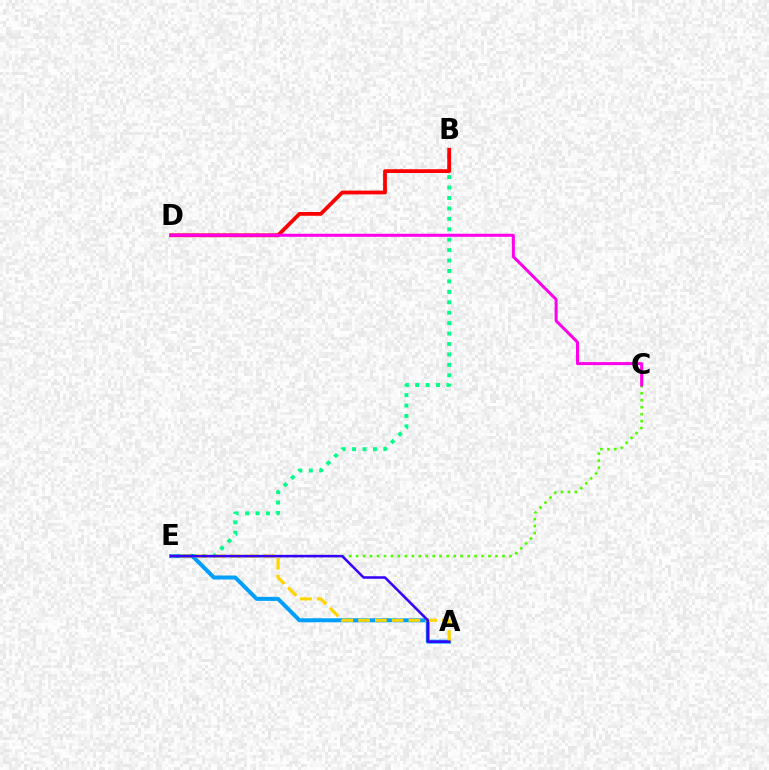{('B', 'E'): [{'color': '#00ff86', 'line_style': 'dotted', 'thickness': 2.83}], ('A', 'E'): [{'color': '#009eff', 'line_style': 'solid', 'thickness': 2.87}, {'color': '#ffd500', 'line_style': 'dashed', 'thickness': 2.28}, {'color': '#3700ff', 'line_style': 'solid', 'thickness': 1.82}], ('C', 'E'): [{'color': '#4fff00', 'line_style': 'dotted', 'thickness': 1.89}], ('B', 'D'): [{'color': '#ff0000', 'line_style': 'solid', 'thickness': 2.72}], ('C', 'D'): [{'color': '#ff00ed', 'line_style': 'solid', 'thickness': 2.17}]}